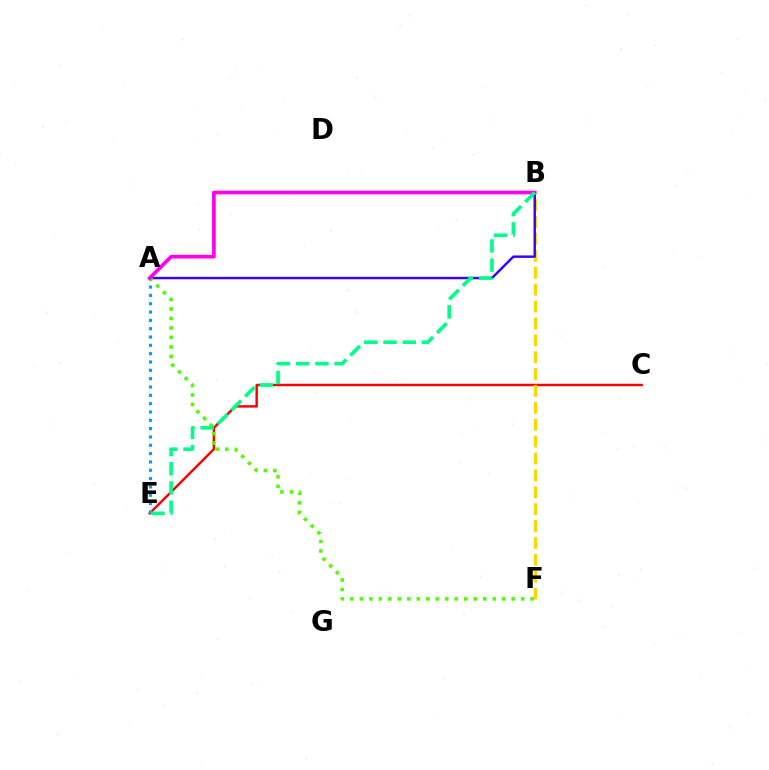{('C', 'E'): [{'color': '#ff0000', 'line_style': 'solid', 'thickness': 1.76}], ('B', 'F'): [{'color': '#ffd500', 'line_style': 'dashed', 'thickness': 2.29}], ('A', 'B'): [{'color': '#3700ff', 'line_style': 'solid', 'thickness': 1.76}, {'color': '#ff00ed', 'line_style': 'solid', 'thickness': 2.64}], ('A', 'E'): [{'color': '#009eff', 'line_style': 'dotted', 'thickness': 2.26}], ('A', 'F'): [{'color': '#4fff00', 'line_style': 'dotted', 'thickness': 2.58}], ('B', 'E'): [{'color': '#00ff86', 'line_style': 'dashed', 'thickness': 2.61}]}